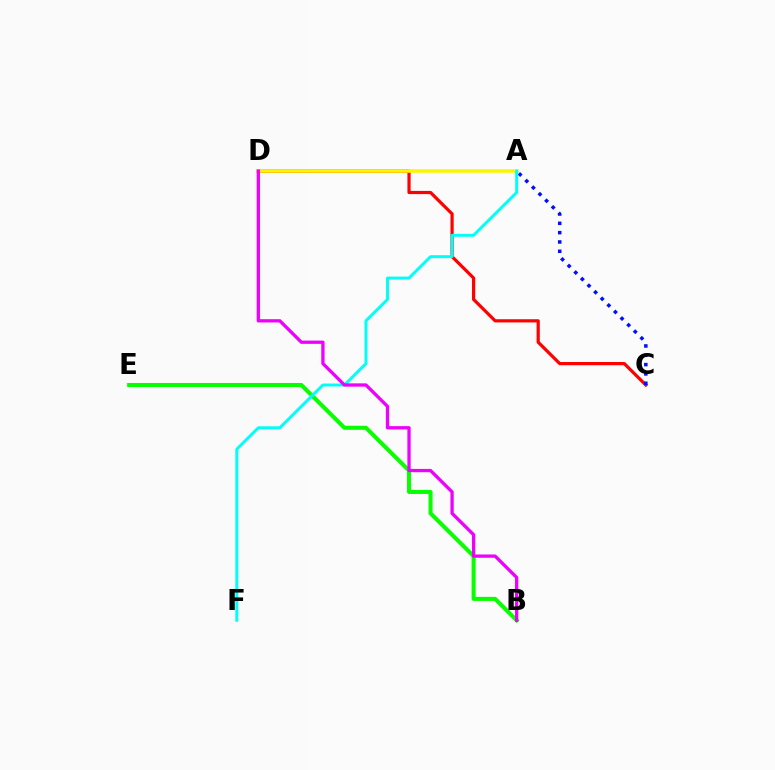{('C', 'D'): [{'color': '#ff0000', 'line_style': 'solid', 'thickness': 2.3}], ('A', 'C'): [{'color': '#0010ff', 'line_style': 'dotted', 'thickness': 2.53}], ('A', 'D'): [{'color': '#fcf500', 'line_style': 'solid', 'thickness': 2.53}], ('B', 'E'): [{'color': '#08ff00', 'line_style': 'solid', 'thickness': 2.91}], ('A', 'F'): [{'color': '#00fff6', 'line_style': 'solid', 'thickness': 2.12}], ('B', 'D'): [{'color': '#ee00ff', 'line_style': 'solid', 'thickness': 2.36}]}